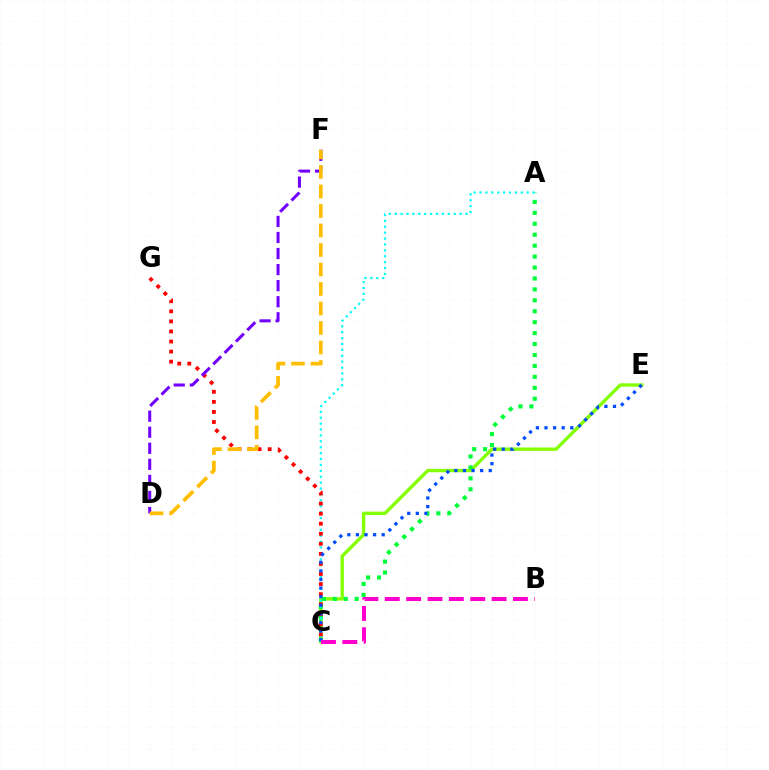{('C', 'E'): [{'color': '#84ff00', 'line_style': 'solid', 'thickness': 2.41}, {'color': '#004bff', 'line_style': 'dotted', 'thickness': 2.34}], ('A', 'C'): [{'color': '#00ff39', 'line_style': 'dotted', 'thickness': 2.97}, {'color': '#00fff6', 'line_style': 'dotted', 'thickness': 1.6}], ('C', 'G'): [{'color': '#ff0000', 'line_style': 'dotted', 'thickness': 2.73}], ('D', 'F'): [{'color': '#7200ff', 'line_style': 'dashed', 'thickness': 2.18}, {'color': '#ffbd00', 'line_style': 'dashed', 'thickness': 2.65}], ('B', 'C'): [{'color': '#ff00cf', 'line_style': 'dashed', 'thickness': 2.9}]}